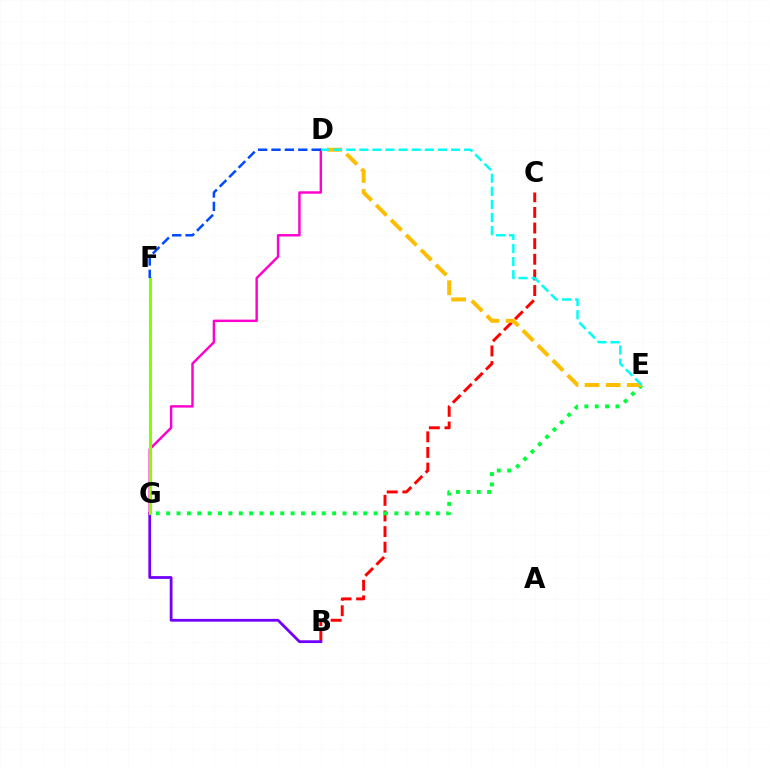{('B', 'C'): [{'color': '#ff0000', 'line_style': 'dashed', 'thickness': 2.12}], ('E', 'G'): [{'color': '#00ff39', 'line_style': 'dotted', 'thickness': 2.82}], ('D', 'E'): [{'color': '#ffbd00', 'line_style': 'dashed', 'thickness': 2.87}, {'color': '#00fff6', 'line_style': 'dashed', 'thickness': 1.78}], ('B', 'G'): [{'color': '#7200ff', 'line_style': 'solid', 'thickness': 2.0}], ('D', 'G'): [{'color': '#ff00cf', 'line_style': 'solid', 'thickness': 1.75}], ('F', 'G'): [{'color': '#84ff00', 'line_style': 'solid', 'thickness': 2.21}], ('D', 'F'): [{'color': '#004bff', 'line_style': 'dashed', 'thickness': 1.82}]}